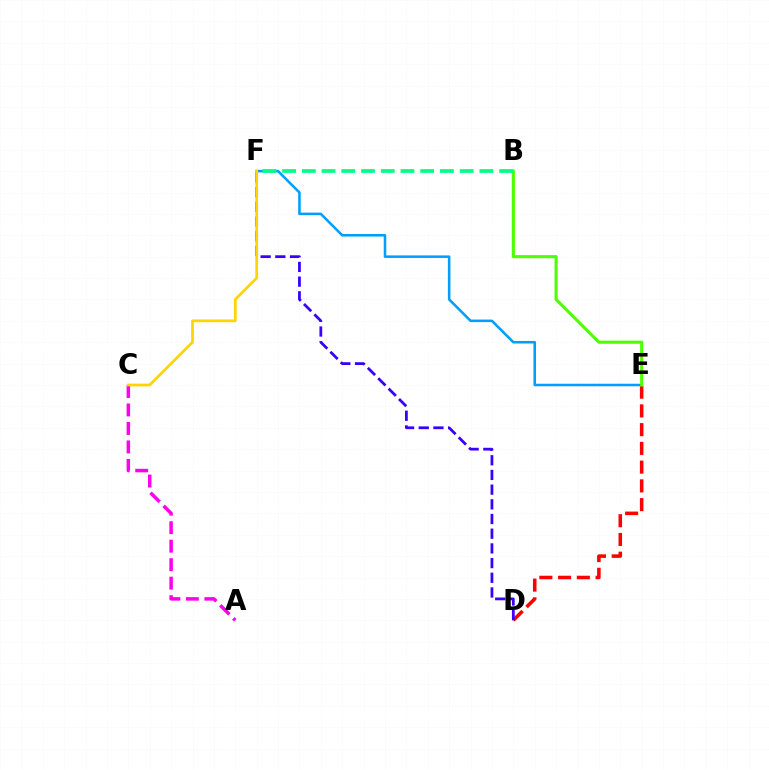{('E', 'F'): [{'color': '#009eff', 'line_style': 'solid', 'thickness': 1.84}], ('D', 'E'): [{'color': '#ff0000', 'line_style': 'dashed', 'thickness': 2.55}], ('A', 'C'): [{'color': '#ff00ed', 'line_style': 'dashed', 'thickness': 2.51}], ('B', 'E'): [{'color': '#4fff00', 'line_style': 'solid', 'thickness': 2.24}], ('D', 'F'): [{'color': '#3700ff', 'line_style': 'dashed', 'thickness': 2.0}], ('C', 'F'): [{'color': '#ffd500', 'line_style': 'solid', 'thickness': 1.99}], ('B', 'F'): [{'color': '#00ff86', 'line_style': 'dashed', 'thickness': 2.68}]}